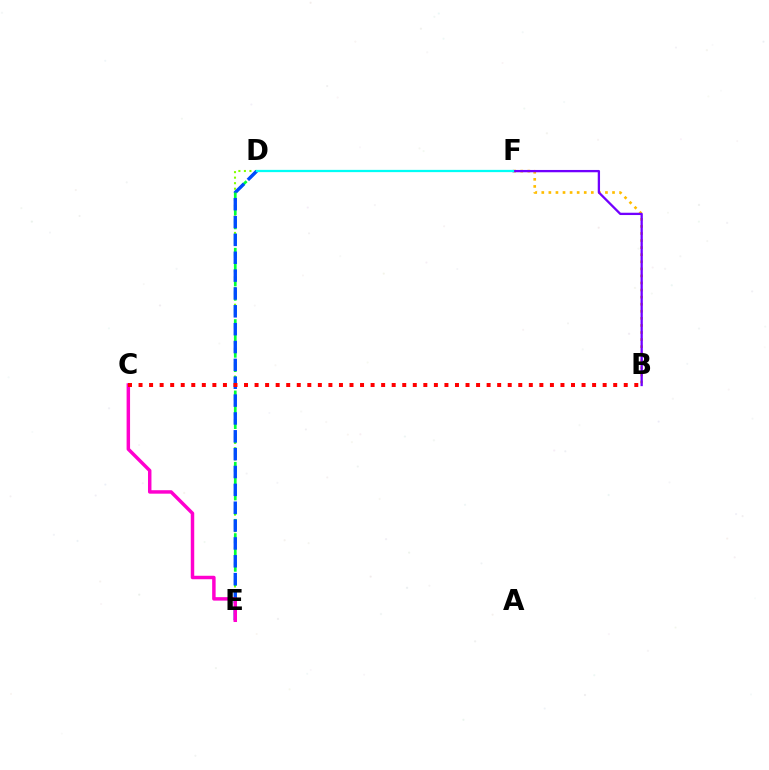{('B', 'F'): [{'color': '#ffbd00', 'line_style': 'dotted', 'thickness': 1.92}, {'color': '#7200ff', 'line_style': 'solid', 'thickness': 1.66}], ('D', 'E'): [{'color': '#84ff00', 'line_style': 'dotted', 'thickness': 1.5}, {'color': '#00ff39', 'line_style': 'dashed', 'thickness': 1.94}, {'color': '#004bff', 'line_style': 'dashed', 'thickness': 2.43}], ('C', 'E'): [{'color': '#ff00cf', 'line_style': 'solid', 'thickness': 2.5}], ('D', 'F'): [{'color': '#00fff6', 'line_style': 'solid', 'thickness': 1.62}], ('B', 'C'): [{'color': '#ff0000', 'line_style': 'dotted', 'thickness': 2.87}]}